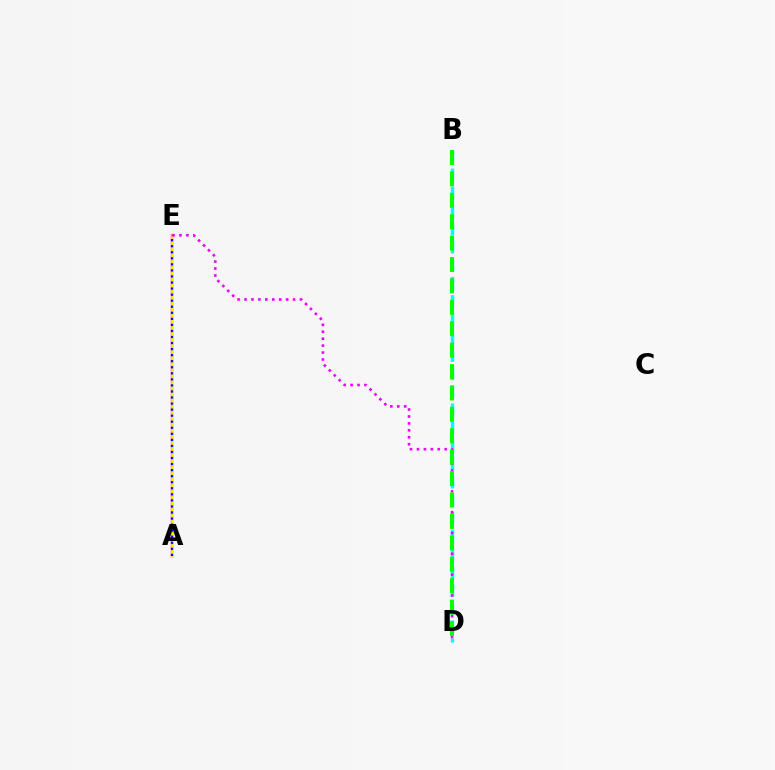{('A', 'E'): [{'color': '#ff0000', 'line_style': 'solid', 'thickness': 1.65}, {'color': '#fcf500', 'line_style': 'solid', 'thickness': 1.98}, {'color': '#0010ff', 'line_style': 'dotted', 'thickness': 1.64}], ('B', 'D'): [{'color': '#00fff6', 'line_style': 'dashed', 'thickness': 2.46}, {'color': '#08ff00', 'line_style': 'dashed', 'thickness': 2.91}], ('D', 'E'): [{'color': '#ee00ff', 'line_style': 'dotted', 'thickness': 1.89}]}